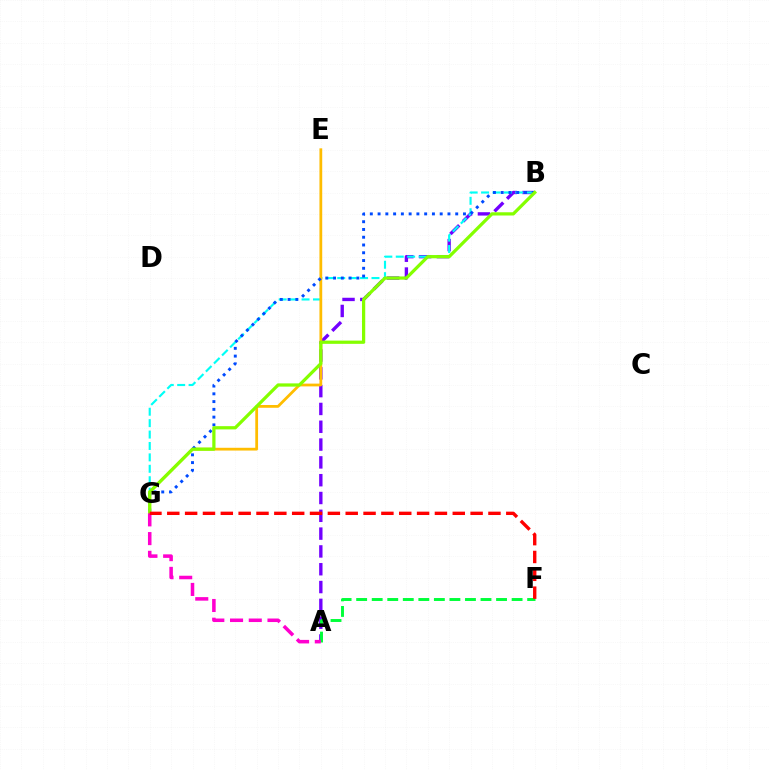{('A', 'B'): [{'color': '#7200ff', 'line_style': 'dashed', 'thickness': 2.42}], ('B', 'G'): [{'color': '#00fff6', 'line_style': 'dashed', 'thickness': 1.55}, {'color': '#004bff', 'line_style': 'dotted', 'thickness': 2.11}, {'color': '#84ff00', 'line_style': 'solid', 'thickness': 2.33}], ('A', 'F'): [{'color': '#00ff39', 'line_style': 'dashed', 'thickness': 2.11}], ('E', 'G'): [{'color': '#ffbd00', 'line_style': 'solid', 'thickness': 2.0}], ('A', 'G'): [{'color': '#ff00cf', 'line_style': 'dashed', 'thickness': 2.54}], ('F', 'G'): [{'color': '#ff0000', 'line_style': 'dashed', 'thickness': 2.42}]}